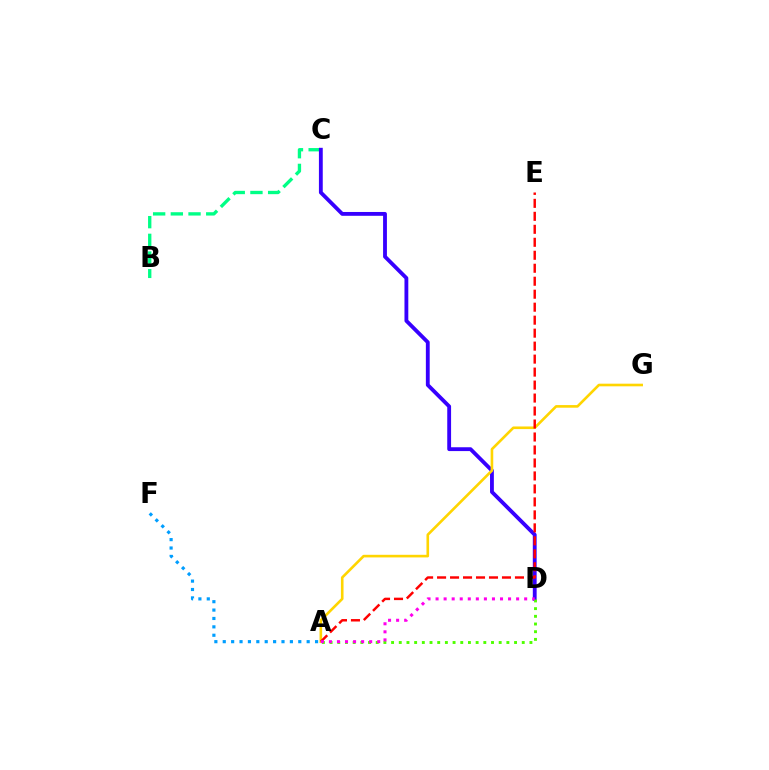{('B', 'C'): [{'color': '#00ff86', 'line_style': 'dashed', 'thickness': 2.4}], ('C', 'D'): [{'color': '#3700ff', 'line_style': 'solid', 'thickness': 2.76}], ('A', 'G'): [{'color': '#ffd500', 'line_style': 'solid', 'thickness': 1.89}], ('A', 'F'): [{'color': '#009eff', 'line_style': 'dotted', 'thickness': 2.28}], ('A', 'D'): [{'color': '#4fff00', 'line_style': 'dotted', 'thickness': 2.09}, {'color': '#ff00ed', 'line_style': 'dotted', 'thickness': 2.19}], ('A', 'E'): [{'color': '#ff0000', 'line_style': 'dashed', 'thickness': 1.76}]}